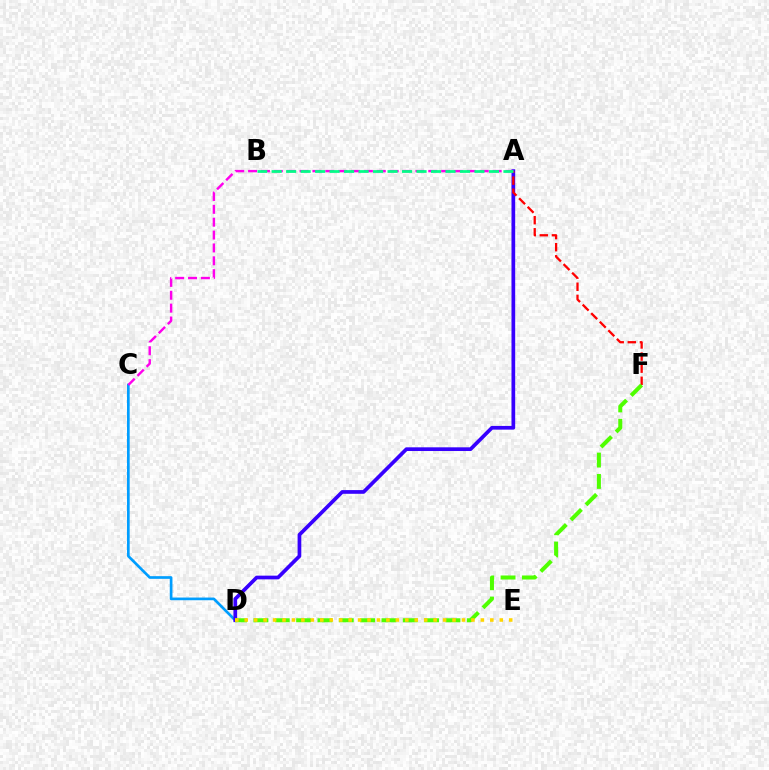{('C', 'D'): [{'color': '#009eff', 'line_style': 'solid', 'thickness': 1.93}], ('A', 'D'): [{'color': '#3700ff', 'line_style': 'solid', 'thickness': 2.66}], ('A', 'F'): [{'color': '#ff0000', 'line_style': 'dashed', 'thickness': 1.64}], ('D', 'F'): [{'color': '#4fff00', 'line_style': 'dashed', 'thickness': 2.9}], ('A', 'C'): [{'color': '#ff00ed', 'line_style': 'dashed', 'thickness': 1.75}], ('A', 'B'): [{'color': '#00ff86', 'line_style': 'dashed', 'thickness': 1.97}], ('D', 'E'): [{'color': '#ffd500', 'line_style': 'dotted', 'thickness': 2.57}]}